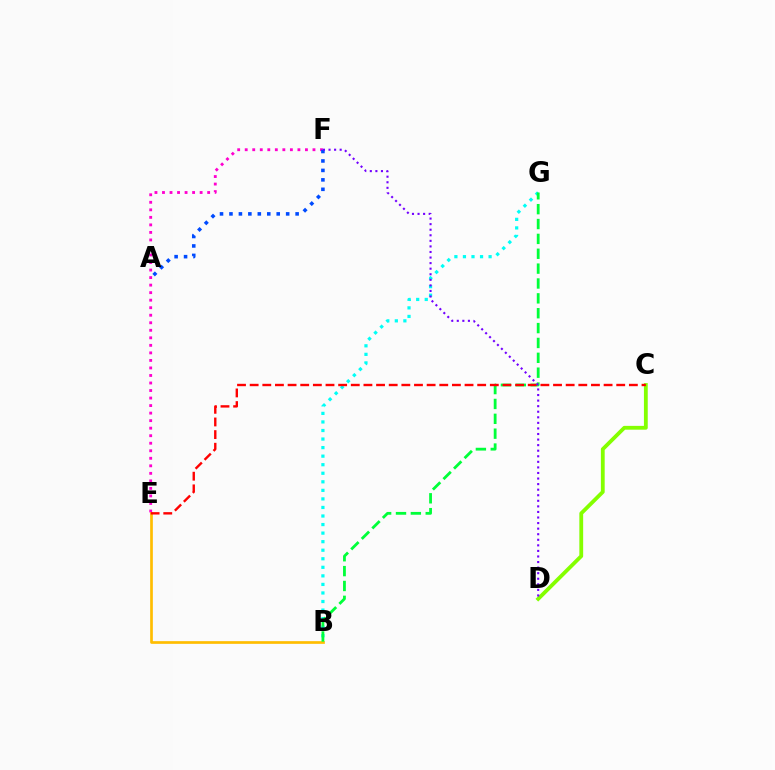{('E', 'F'): [{'color': '#ff00cf', 'line_style': 'dotted', 'thickness': 2.05}], ('B', 'G'): [{'color': '#00fff6', 'line_style': 'dotted', 'thickness': 2.32}, {'color': '#00ff39', 'line_style': 'dashed', 'thickness': 2.02}], ('B', 'E'): [{'color': '#ffbd00', 'line_style': 'solid', 'thickness': 1.93}], ('A', 'F'): [{'color': '#004bff', 'line_style': 'dotted', 'thickness': 2.57}], ('C', 'D'): [{'color': '#84ff00', 'line_style': 'solid', 'thickness': 2.74}], ('C', 'E'): [{'color': '#ff0000', 'line_style': 'dashed', 'thickness': 1.72}], ('D', 'F'): [{'color': '#7200ff', 'line_style': 'dotted', 'thickness': 1.51}]}